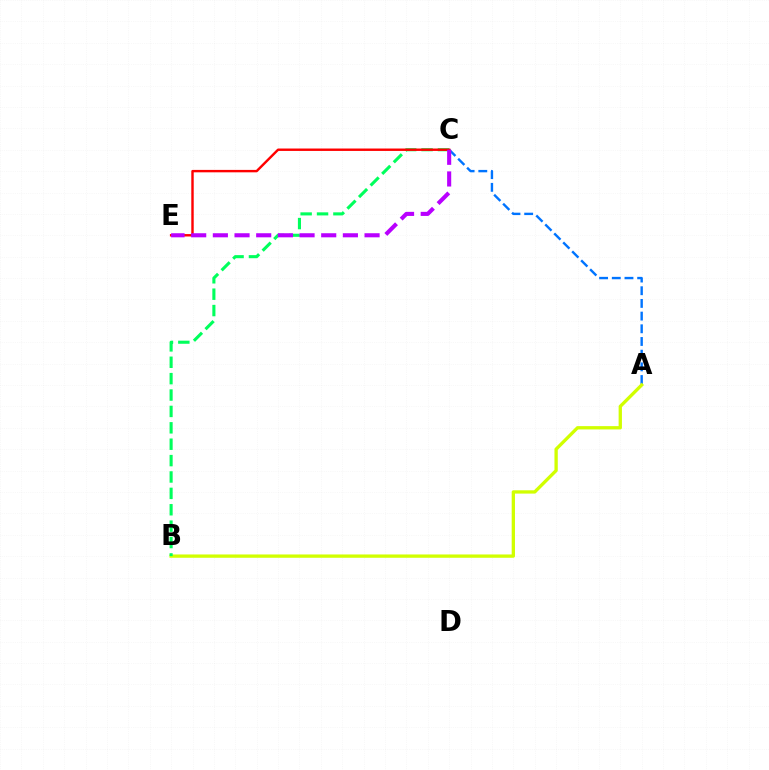{('A', 'C'): [{'color': '#0074ff', 'line_style': 'dashed', 'thickness': 1.72}], ('A', 'B'): [{'color': '#d1ff00', 'line_style': 'solid', 'thickness': 2.38}], ('B', 'C'): [{'color': '#00ff5c', 'line_style': 'dashed', 'thickness': 2.23}], ('C', 'E'): [{'color': '#ff0000', 'line_style': 'solid', 'thickness': 1.74}, {'color': '#b900ff', 'line_style': 'dashed', 'thickness': 2.94}]}